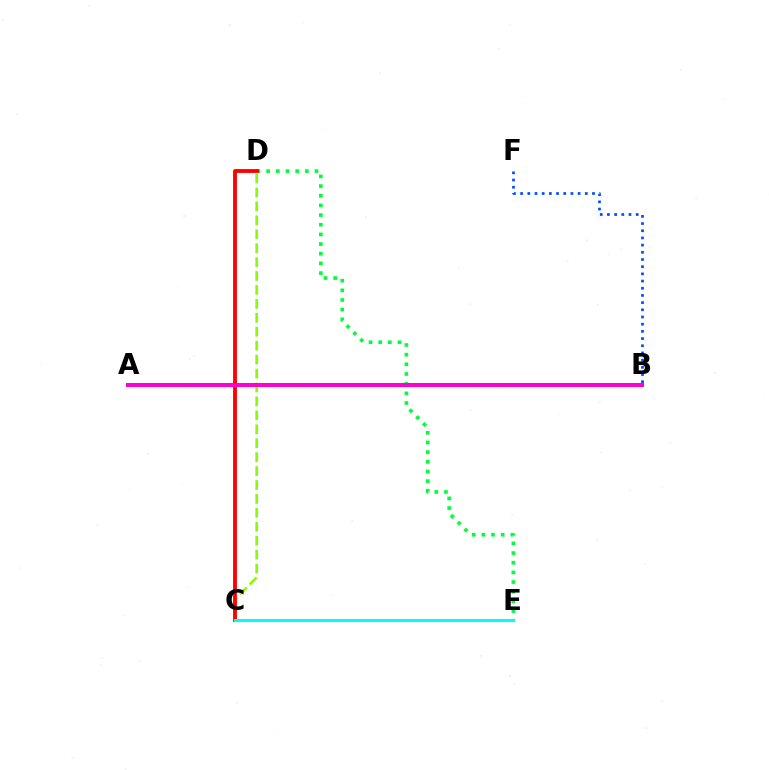{('B', 'F'): [{'color': '#004bff', 'line_style': 'dotted', 'thickness': 1.95}], ('C', 'D'): [{'color': '#84ff00', 'line_style': 'dashed', 'thickness': 1.89}, {'color': '#ff0000', 'line_style': 'solid', 'thickness': 2.76}], ('A', 'B'): [{'color': '#7200ff', 'line_style': 'solid', 'thickness': 2.7}, {'color': '#ffbd00', 'line_style': 'dashed', 'thickness': 1.7}, {'color': '#ff00cf', 'line_style': 'solid', 'thickness': 2.74}], ('D', 'E'): [{'color': '#00ff39', 'line_style': 'dotted', 'thickness': 2.63}], ('C', 'E'): [{'color': '#00fff6', 'line_style': 'solid', 'thickness': 2.22}]}